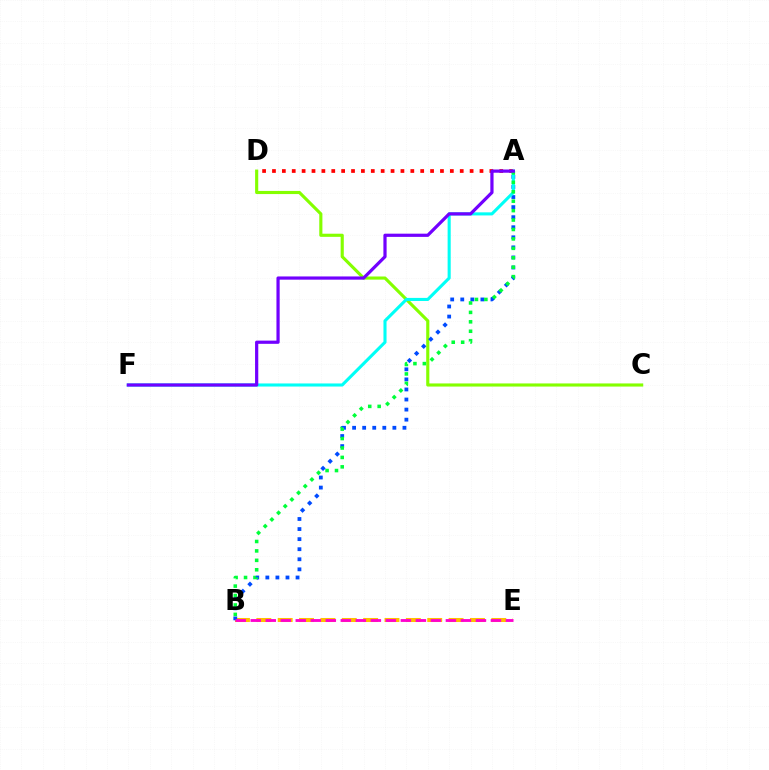{('C', 'D'): [{'color': '#84ff00', 'line_style': 'solid', 'thickness': 2.25}], ('B', 'E'): [{'color': '#ffbd00', 'line_style': 'dashed', 'thickness': 2.9}, {'color': '#ff00cf', 'line_style': 'dashed', 'thickness': 2.04}], ('A', 'B'): [{'color': '#004bff', 'line_style': 'dotted', 'thickness': 2.74}, {'color': '#00ff39', 'line_style': 'dotted', 'thickness': 2.56}], ('A', 'D'): [{'color': '#ff0000', 'line_style': 'dotted', 'thickness': 2.68}], ('A', 'F'): [{'color': '#00fff6', 'line_style': 'solid', 'thickness': 2.22}, {'color': '#7200ff', 'line_style': 'solid', 'thickness': 2.31}]}